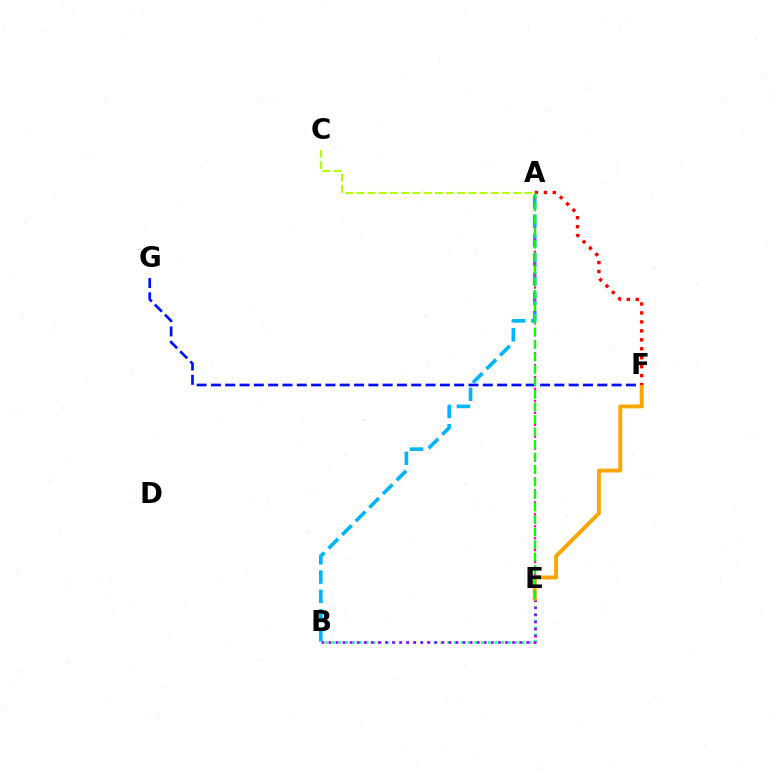{('B', 'E'): [{'color': '#00ff9d', 'line_style': 'dotted', 'thickness': 1.84}, {'color': '#9b00ff', 'line_style': 'dotted', 'thickness': 1.92}], ('A', 'C'): [{'color': '#b3ff00', 'line_style': 'dashed', 'thickness': 1.52}], ('F', 'G'): [{'color': '#0010ff', 'line_style': 'dashed', 'thickness': 1.94}], ('A', 'B'): [{'color': '#00b5ff', 'line_style': 'dashed', 'thickness': 2.62}], ('E', 'F'): [{'color': '#ffa500', 'line_style': 'solid', 'thickness': 2.8}], ('A', 'E'): [{'color': '#ff00bd', 'line_style': 'dotted', 'thickness': 1.62}, {'color': '#08ff00', 'line_style': 'dashed', 'thickness': 1.7}], ('A', 'F'): [{'color': '#ff0000', 'line_style': 'dotted', 'thickness': 2.43}]}